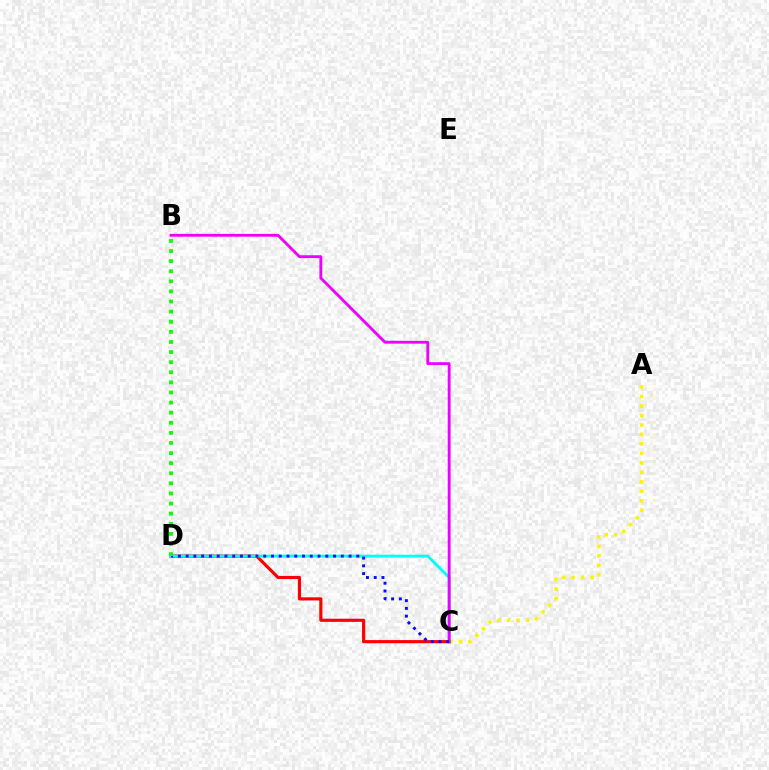{('A', 'C'): [{'color': '#fcf500', 'line_style': 'dotted', 'thickness': 2.58}], ('C', 'D'): [{'color': '#ff0000', 'line_style': 'solid', 'thickness': 2.26}, {'color': '#00fff6', 'line_style': 'solid', 'thickness': 2.08}, {'color': '#0010ff', 'line_style': 'dotted', 'thickness': 2.11}], ('B', 'C'): [{'color': '#ee00ff', 'line_style': 'solid', 'thickness': 2.06}], ('B', 'D'): [{'color': '#08ff00', 'line_style': 'dotted', 'thickness': 2.74}]}